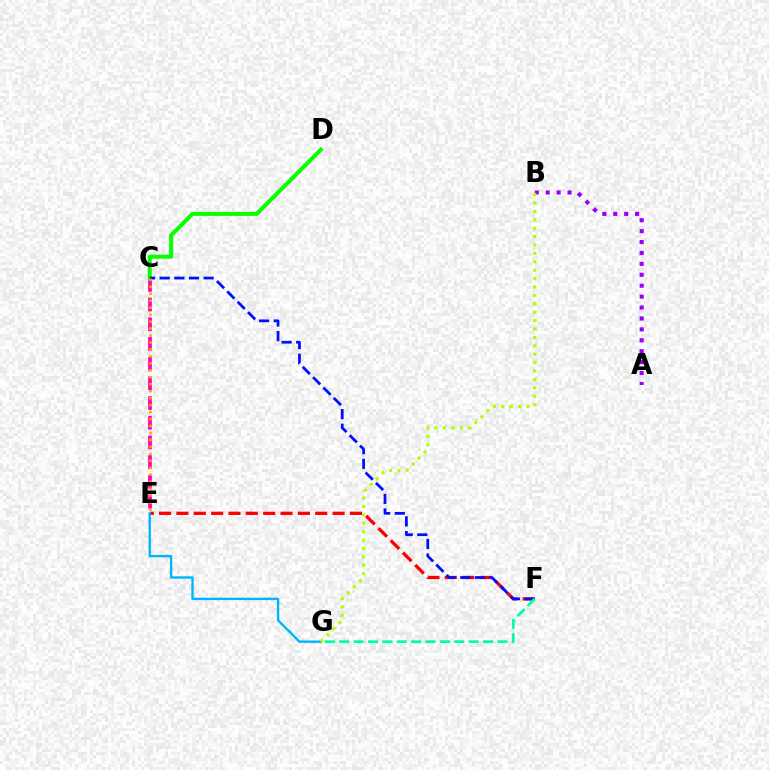{('C', 'E'): [{'color': '#ff00bd', 'line_style': 'dashed', 'thickness': 2.68}, {'color': '#ffa500', 'line_style': 'dotted', 'thickness': 1.89}], ('E', 'F'): [{'color': '#ff0000', 'line_style': 'dashed', 'thickness': 2.36}], ('C', 'D'): [{'color': '#08ff00', 'line_style': 'solid', 'thickness': 2.89}], ('C', 'F'): [{'color': '#0010ff', 'line_style': 'dashed', 'thickness': 1.99}], ('F', 'G'): [{'color': '#00ff9d', 'line_style': 'dashed', 'thickness': 1.95}], ('E', 'G'): [{'color': '#00b5ff', 'line_style': 'solid', 'thickness': 1.71}], ('A', 'B'): [{'color': '#9b00ff', 'line_style': 'dotted', 'thickness': 2.97}], ('B', 'G'): [{'color': '#b3ff00', 'line_style': 'dotted', 'thickness': 2.28}]}